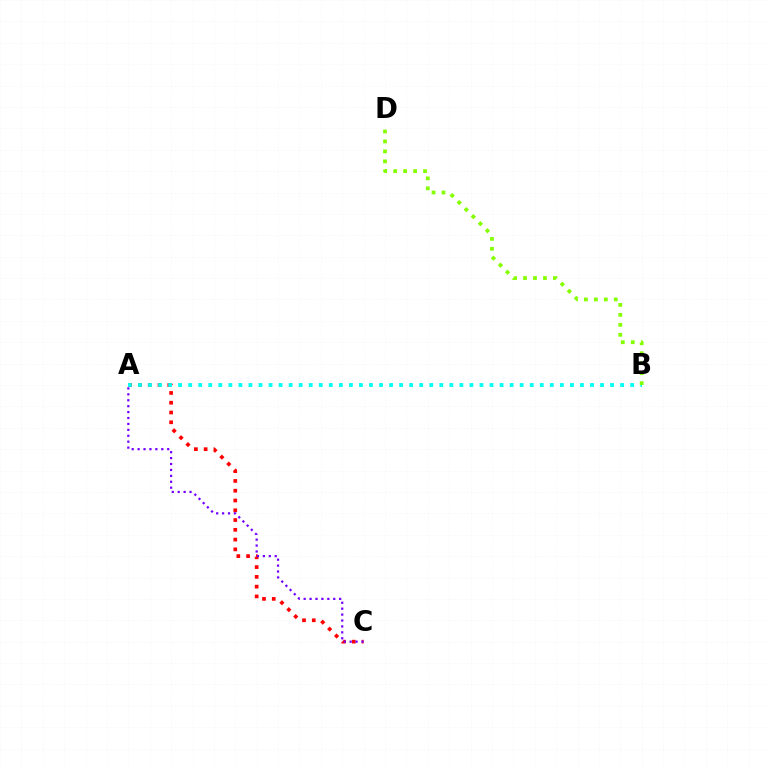{('A', 'C'): [{'color': '#ff0000', 'line_style': 'dotted', 'thickness': 2.66}, {'color': '#7200ff', 'line_style': 'dotted', 'thickness': 1.61}], ('A', 'B'): [{'color': '#00fff6', 'line_style': 'dotted', 'thickness': 2.73}], ('B', 'D'): [{'color': '#84ff00', 'line_style': 'dotted', 'thickness': 2.71}]}